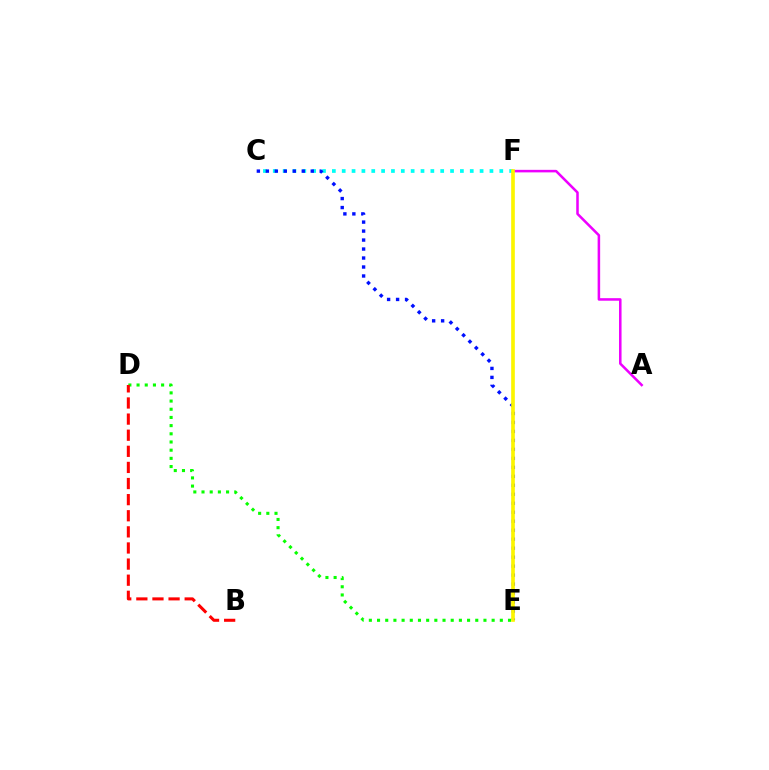{('C', 'F'): [{'color': '#00fff6', 'line_style': 'dotted', 'thickness': 2.68}], ('D', 'E'): [{'color': '#08ff00', 'line_style': 'dotted', 'thickness': 2.22}], ('B', 'D'): [{'color': '#ff0000', 'line_style': 'dashed', 'thickness': 2.19}], ('C', 'E'): [{'color': '#0010ff', 'line_style': 'dotted', 'thickness': 2.44}], ('A', 'F'): [{'color': '#ee00ff', 'line_style': 'solid', 'thickness': 1.82}], ('E', 'F'): [{'color': '#fcf500', 'line_style': 'solid', 'thickness': 2.63}]}